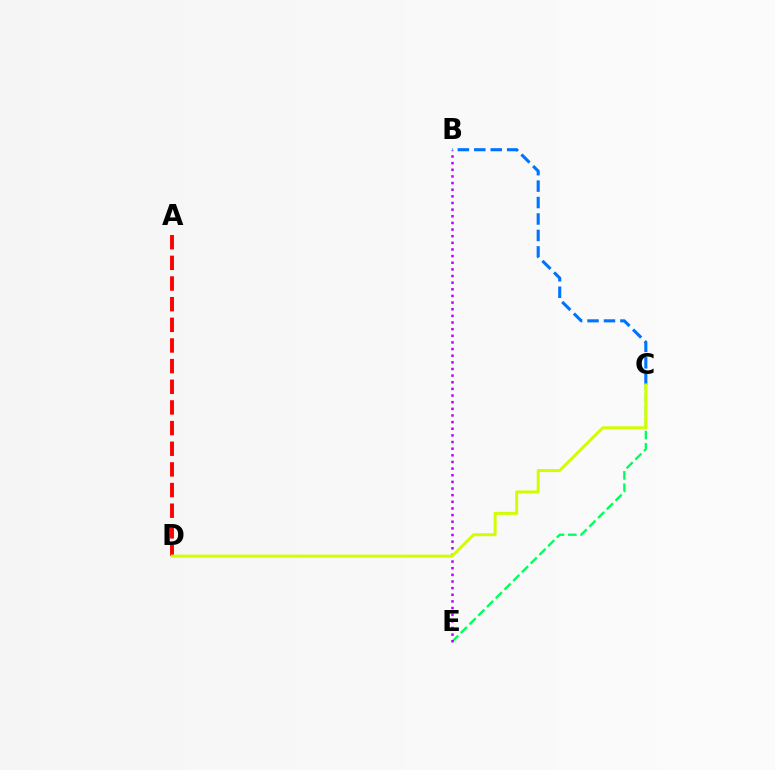{('C', 'E'): [{'color': '#00ff5c', 'line_style': 'dashed', 'thickness': 1.67}], ('B', 'C'): [{'color': '#0074ff', 'line_style': 'dashed', 'thickness': 2.23}], ('A', 'D'): [{'color': '#ff0000', 'line_style': 'dashed', 'thickness': 2.81}], ('B', 'E'): [{'color': '#b900ff', 'line_style': 'dotted', 'thickness': 1.8}], ('C', 'D'): [{'color': '#d1ff00', 'line_style': 'solid', 'thickness': 2.16}]}